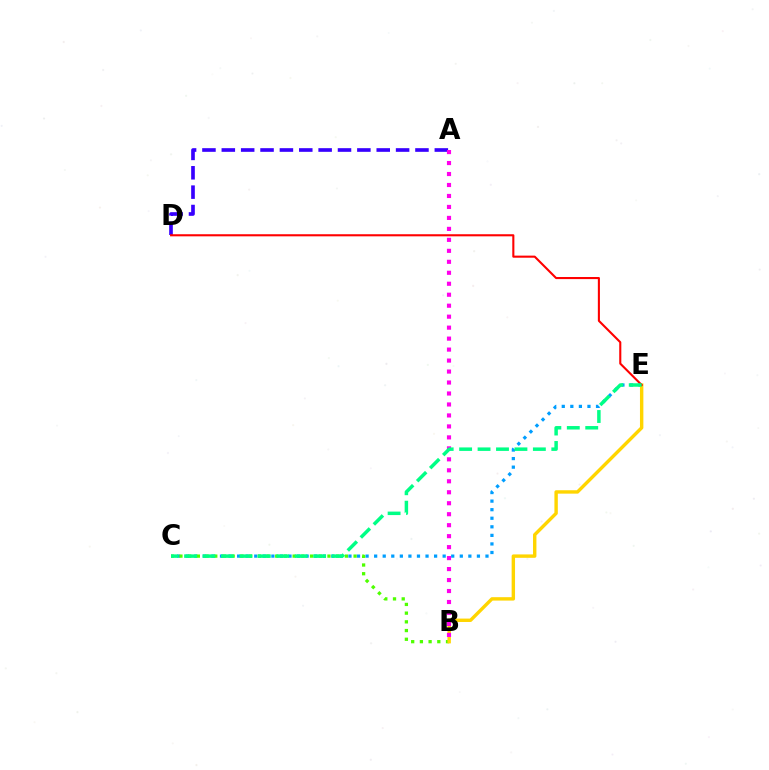{('C', 'E'): [{'color': '#009eff', 'line_style': 'dotted', 'thickness': 2.33}, {'color': '#00ff86', 'line_style': 'dashed', 'thickness': 2.5}], ('A', 'D'): [{'color': '#3700ff', 'line_style': 'dashed', 'thickness': 2.63}], ('B', 'C'): [{'color': '#4fff00', 'line_style': 'dotted', 'thickness': 2.37}], ('B', 'E'): [{'color': '#ffd500', 'line_style': 'solid', 'thickness': 2.45}], ('D', 'E'): [{'color': '#ff0000', 'line_style': 'solid', 'thickness': 1.51}], ('A', 'B'): [{'color': '#ff00ed', 'line_style': 'dotted', 'thickness': 2.98}]}